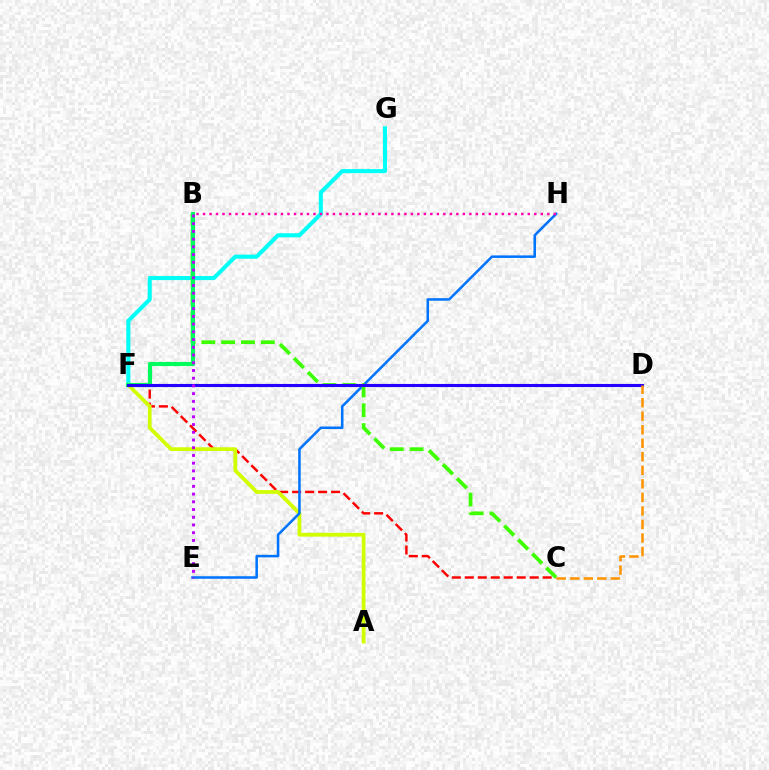{('C', 'F'): [{'color': '#ff0000', 'line_style': 'dashed', 'thickness': 1.76}], ('F', 'G'): [{'color': '#00fff6', 'line_style': 'solid', 'thickness': 2.93}], ('A', 'F'): [{'color': '#d1ff00', 'line_style': 'solid', 'thickness': 2.7}], ('E', 'H'): [{'color': '#0074ff', 'line_style': 'solid', 'thickness': 1.83}], ('B', 'C'): [{'color': '#3dff00', 'line_style': 'dashed', 'thickness': 2.69}], ('B', 'F'): [{'color': '#00ff5c', 'line_style': 'solid', 'thickness': 2.97}], ('D', 'F'): [{'color': '#2500ff', 'line_style': 'solid', 'thickness': 2.24}], ('B', 'H'): [{'color': '#ff00ac', 'line_style': 'dotted', 'thickness': 1.76}], ('B', 'E'): [{'color': '#b900ff', 'line_style': 'dotted', 'thickness': 2.1}], ('C', 'D'): [{'color': '#ff9400', 'line_style': 'dashed', 'thickness': 1.84}]}